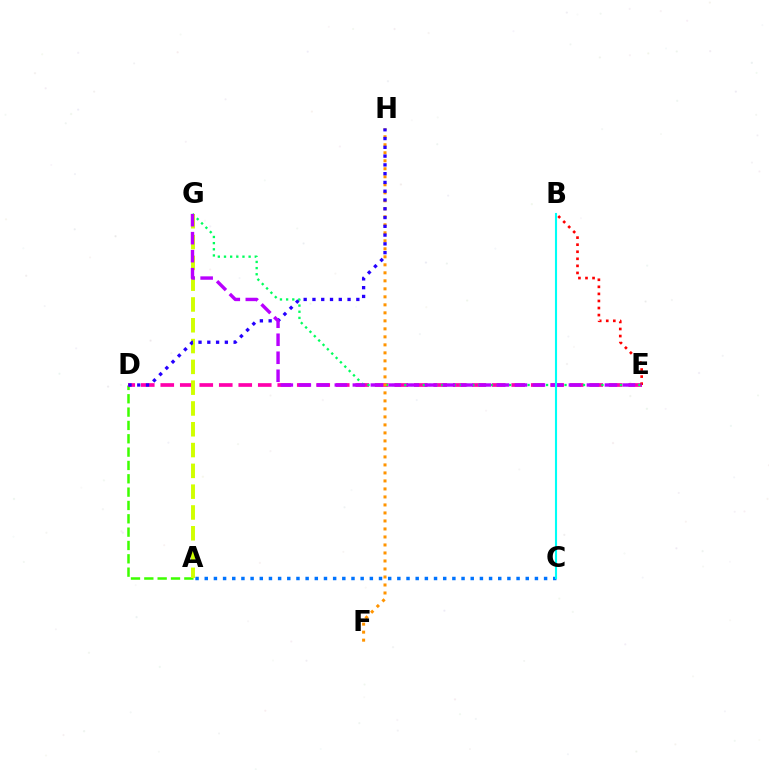{('A', 'D'): [{'color': '#3dff00', 'line_style': 'dashed', 'thickness': 1.81}], ('D', 'E'): [{'color': '#ff00ac', 'line_style': 'dashed', 'thickness': 2.65}], ('A', 'C'): [{'color': '#0074ff', 'line_style': 'dotted', 'thickness': 2.49}], ('E', 'G'): [{'color': '#00ff5c', 'line_style': 'dotted', 'thickness': 1.67}, {'color': '#b900ff', 'line_style': 'dashed', 'thickness': 2.45}], ('F', 'H'): [{'color': '#ff9400', 'line_style': 'dotted', 'thickness': 2.17}], ('A', 'G'): [{'color': '#d1ff00', 'line_style': 'dashed', 'thickness': 2.83}], ('D', 'H'): [{'color': '#2500ff', 'line_style': 'dotted', 'thickness': 2.38}], ('B', 'E'): [{'color': '#ff0000', 'line_style': 'dotted', 'thickness': 1.92}], ('B', 'C'): [{'color': '#00fff6', 'line_style': 'solid', 'thickness': 1.52}]}